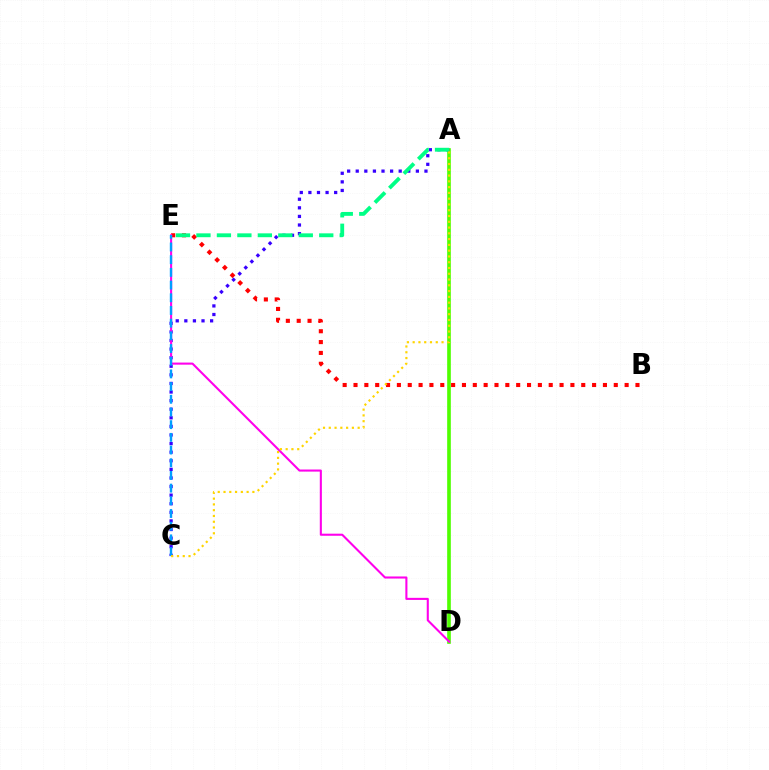{('B', 'E'): [{'color': '#ff0000', 'line_style': 'dotted', 'thickness': 2.95}], ('A', 'D'): [{'color': '#4fff00', 'line_style': 'solid', 'thickness': 2.63}], ('A', 'C'): [{'color': '#3700ff', 'line_style': 'dotted', 'thickness': 2.33}, {'color': '#ffd500', 'line_style': 'dotted', 'thickness': 1.57}], ('D', 'E'): [{'color': '#ff00ed', 'line_style': 'solid', 'thickness': 1.5}], ('A', 'E'): [{'color': '#00ff86', 'line_style': 'dashed', 'thickness': 2.78}], ('C', 'E'): [{'color': '#009eff', 'line_style': 'dashed', 'thickness': 1.72}]}